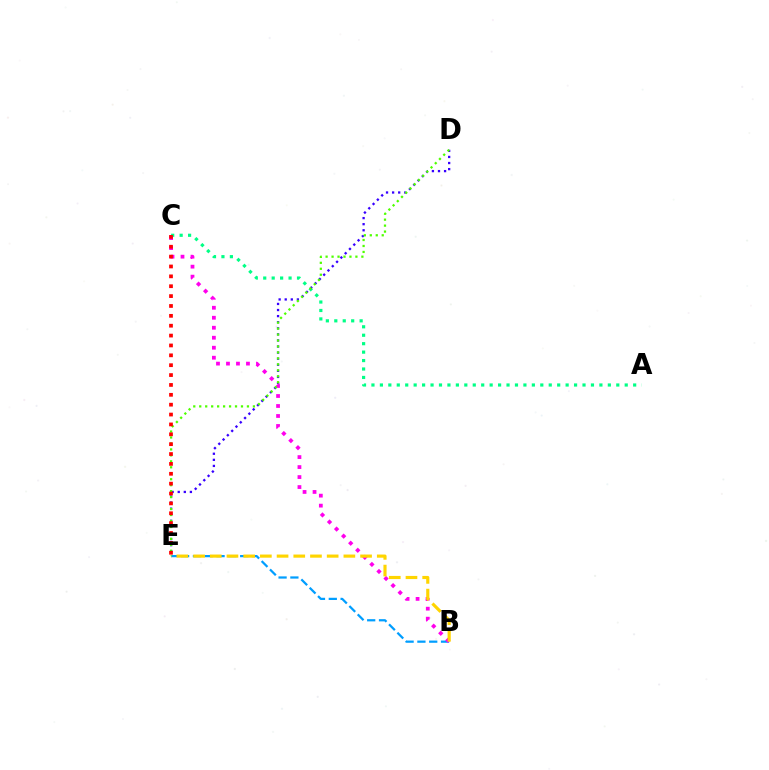{('A', 'C'): [{'color': '#00ff86', 'line_style': 'dotted', 'thickness': 2.29}], ('B', 'E'): [{'color': '#009eff', 'line_style': 'dashed', 'thickness': 1.61}, {'color': '#ffd500', 'line_style': 'dashed', 'thickness': 2.27}], ('D', 'E'): [{'color': '#3700ff', 'line_style': 'dotted', 'thickness': 1.65}, {'color': '#4fff00', 'line_style': 'dotted', 'thickness': 1.62}], ('B', 'C'): [{'color': '#ff00ed', 'line_style': 'dotted', 'thickness': 2.71}], ('C', 'E'): [{'color': '#ff0000', 'line_style': 'dotted', 'thickness': 2.68}]}